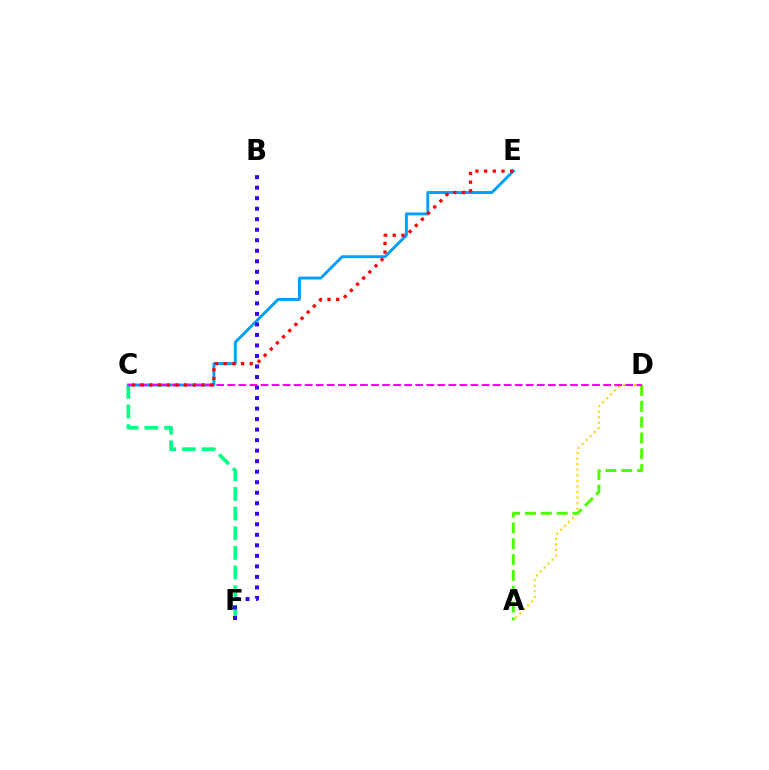{('C', 'F'): [{'color': '#00ff86', 'line_style': 'dashed', 'thickness': 2.67}], ('A', 'D'): [{'color': '#ffd500', 'line_style': 'dotted', 'thickness': 1.52}, {'color': '#4fff00', 'line_style': 'dashed', 'thickness': 2.15}], ('C', 'E'): [{'color': '#009eff', 'line_style': 'solid', 'thickness': 2.09}, {'color': '#ff0000', 'line_style': 'dotted', 'thickness': 2.36}], ('B', 'F'): [{'color': '#3700ff', 'line_style': 'dotted', 'thickness': 2.86}], ('C', 'D'): [{'color': '#ff00ed', 'line_style': 'dashed', 'thickness': 1.5}]}